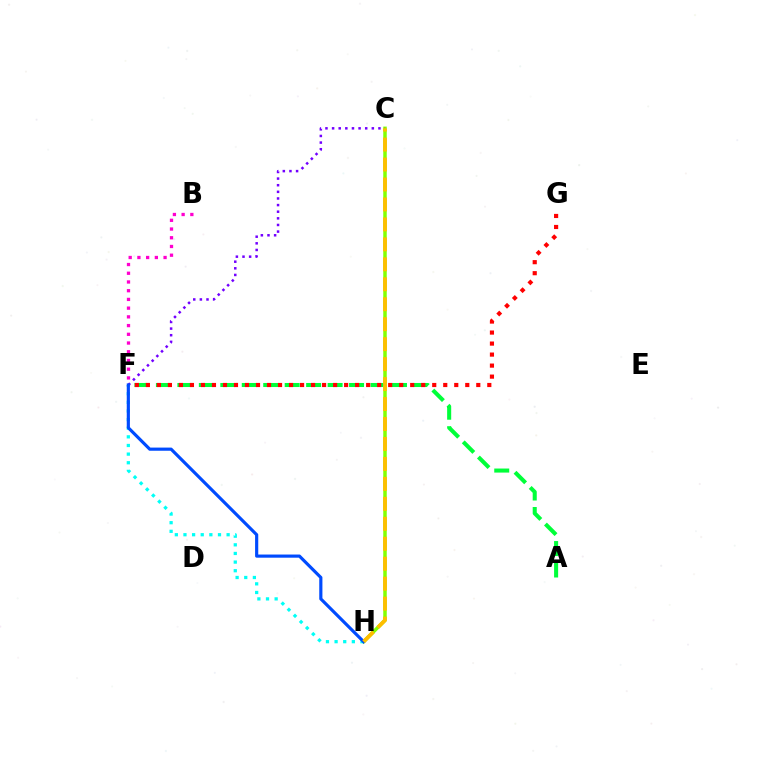{('C', 'H'): [{'color': '#84ff00', 'line_style': 'solid', 'thickness': 2.51}, {'color': '#ffbd00', 'line_style': 'dashed', 'thickness': 2.71}], ('C', 'F'): [{'color': '#7200ff', 'line_style': 'dotted', 'thickness': 1.8}], ('F', 'H'): [{'color': '#00fff6', 'line_style': 'dotted', 'thickness': 2.34}, {'color': '#004bff', 'line_style': 'solid', 'thickness': 2.28}], ('A', 'F'): [{'color': '#00ff39', 'line_style': 'dashed', 'thickness': 2.92}], ('F', 'G'): [{'color': '#ff0000', 'line_style': 'dotted', 'thickness': 2.99}], ('B', 'F'): [{'color': '#ff00cf', 'line_style': 'dotted', 'thickness': 2.37}]}